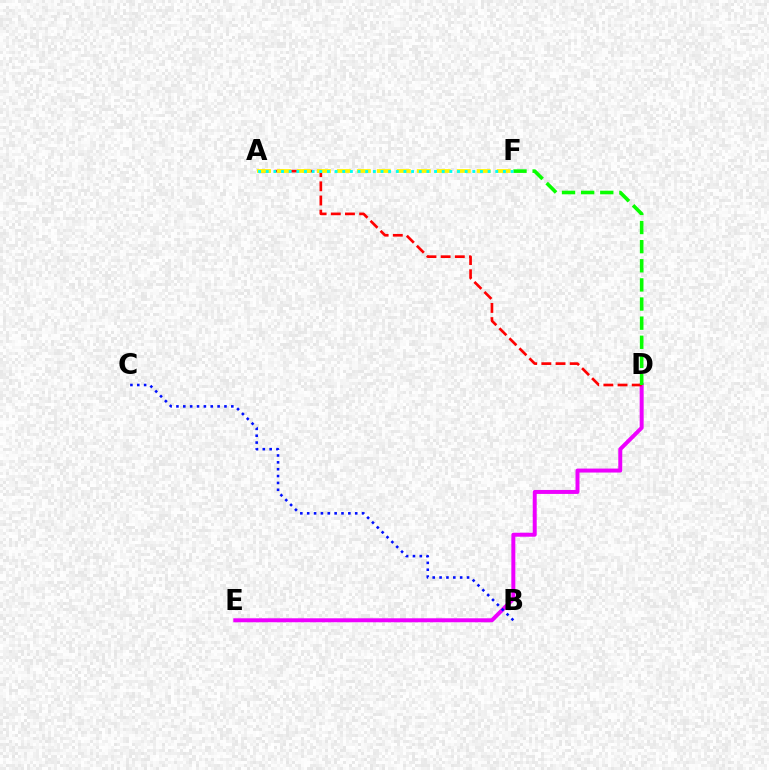{('D', 'E'): [{'color': '#ee00ff', 'line_style': 'solid', 'thickness': 2.86}], ('A', 'D'): [{'color': '#ff0000', 'line_style': 'dashed', 'thickness': 1.93}], ('B', 'C'): [{'color': '#0010ff', 'line_style': 'dotted', 'thickness': 1.86}], ('A', 'F'): [{'color': '#fcf500', 'line_style': 'dashed', 'thickness': 2.71}, {'color': '#00fff6', 'line_style': 'dotted', 'thickness': 2.08}], ('D', 'F'): [{'color': '#08ff00', 'line_style': 'dashed', 'thickness': 2.6}]}